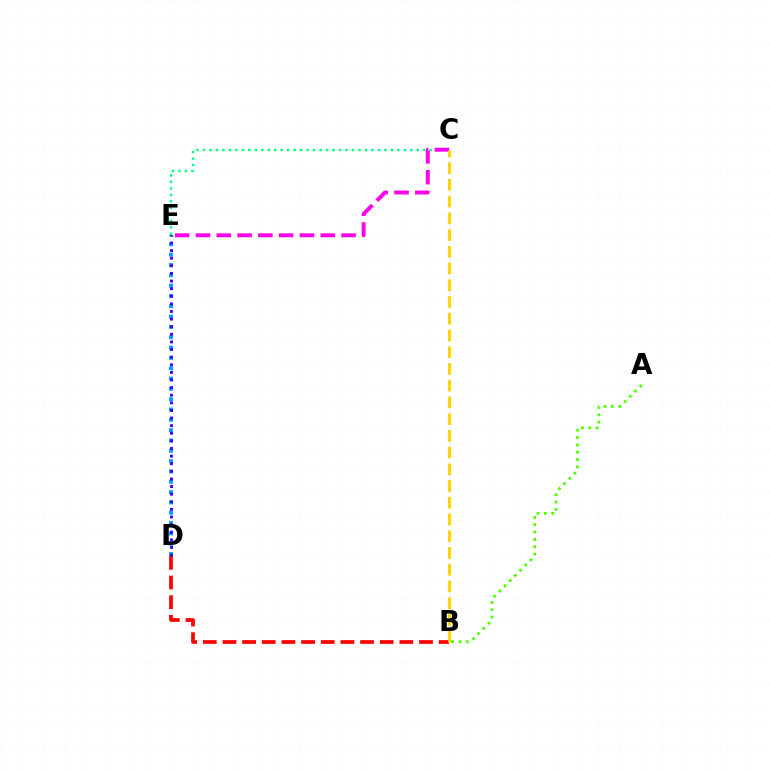{('C', 'E'): [{'color': '#00ff86', 'line_style': 'dotted', 'thickness': 1.76}, {'color': '#ff00ed', 'line_style': 'dashed', 'thickness': 2.83}], ('D', 'E'): [{'color': '#009eff', 'line_style': 'dotted', 'thickness': 2.8}, {'color': '#3700ff', 'line_style': 'dotted', 'thickness': 2.07}], ('A', 'B'): [{'color': '#4fff00', 'line_style': 'dotted', 'thickness': 1.99}], ('B', 'D'): [{'color': '#ff0000', 'line_style': 'dashed', 'thickness': 2.67}], ('B', 'C'): [{'color': '#ffd500', 'line_style': 'dashed', 'thickness': 2.27}]}